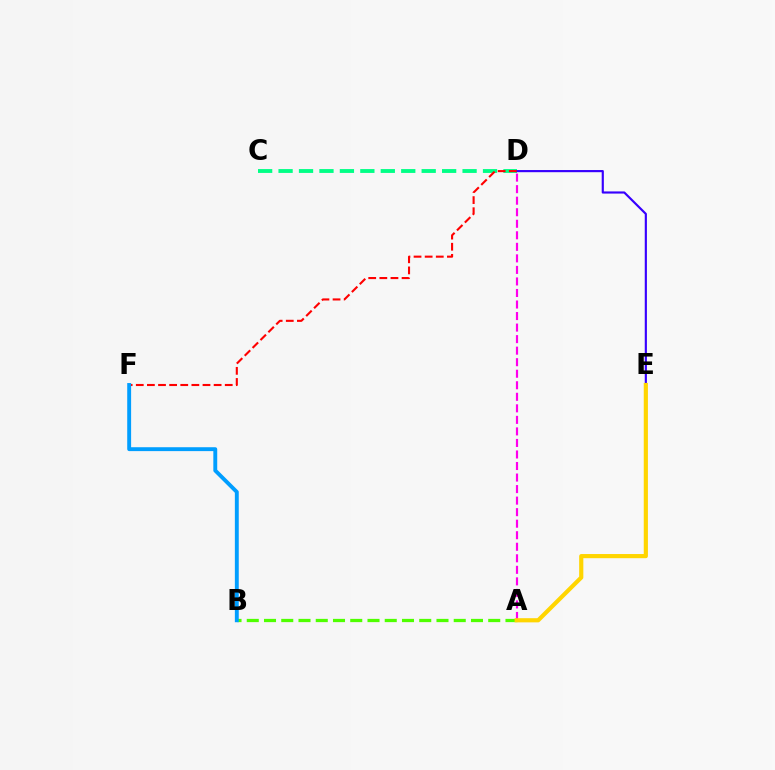{('C', 'D'): [{'color': '#00ff86', 'line_style': 'dashed', 'thickness': 2.78}], ('D', 'E'): [{'color': '#3700ff', 'line_style': 'solid', 'thickness': 1.56}], ('A', 'B'): [{'color': '#4fff00', 'line_style': 'dashed', 'thickness': 2.34}], ('D', 'F'): [{'color': '#ff0000', 'line_style': 'dashed', 'thickness': 1.51}], ('A', 'D'): [{'color': '#ff00ed', 'line_style': 'dashed', 'thickness': 1.57}], ('B', 'F'): [{'color': '#009eff', 'line_style': 'solid', 'thickness': 2.8}], ('A', 'E'): [{'color': '#ffd500', 'line_style': 'solid', 'thickness': 3.0}]}